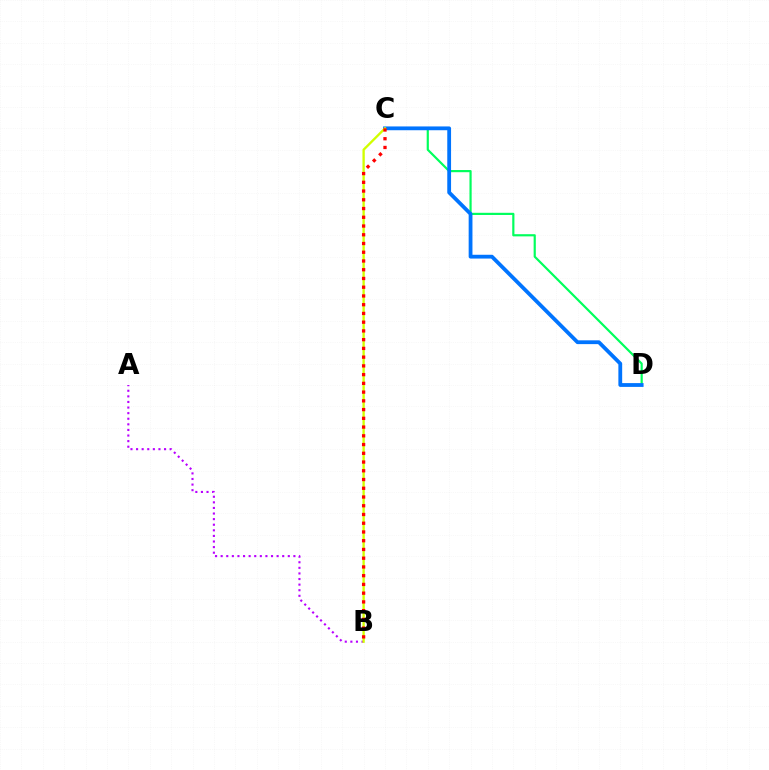{('C', 'D'): [{'color': '#00ff5c', 'line_style': 'solid', 'thickness': 1.57}, {'color': '#0074ff', 'line_style': 'solid', 'thickness': 2.73}], ('A', 'B'): [{'color': '#b900ff', 'line_style': 'dotted', 'thickness': 1.52}], ('B', 'C'): [{'color': '#d1ff00', 'line_style': 'solid', 'thickness': 1.68}, {'color': '#ff0000', 'line_style': 'dotted', 'thickness': 2.38}]}